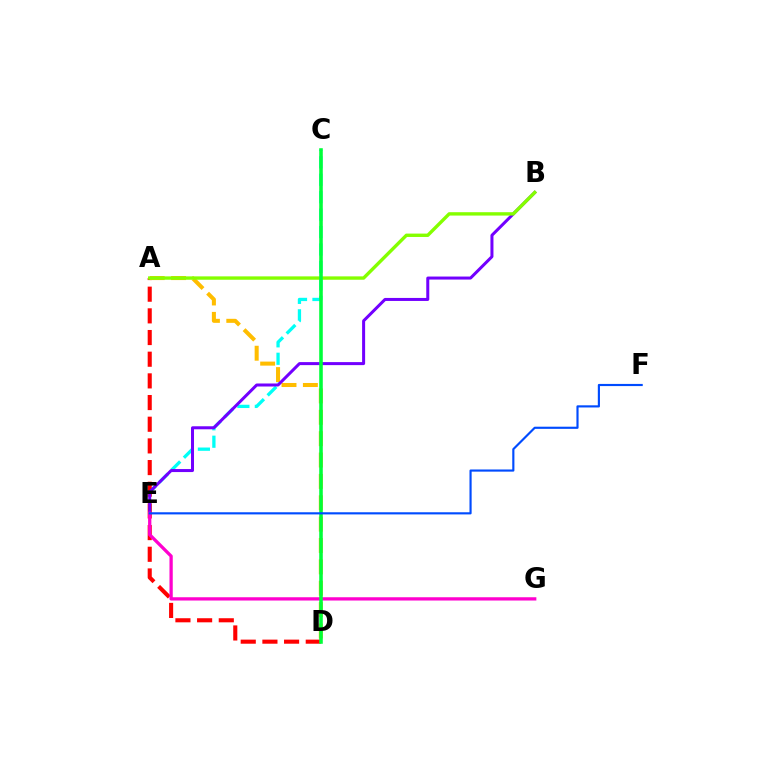{('C', 'E'): [{'color': '#00fff6', 'line_style': 'dashed', 'thickness': 2.37}], ('A', 'D'): [{'color': '#ff0000', 'line_style': 'dashed', 'thickness': 2.94}, {'color': '#ffbd00', 'line_style': 'dashed', 'thickness': 2.9}], ('B', 'E'): [{'color': '#7200ff', 'line_style': 'solid', 'thickness': 2.17}], ('E', 'G'): [{'color': '#ff00cf', 'line_style': 'solid', 'thickness': 2.36}], ('A', 'B'): [{'color': '#84ff00', 'line_style': 'solid', 'thickness': 2.43}], ('C', 'D'): [{'color': '#00ff39', 'line_style': 'solid', 'thickness': 2.57}], ('E', 'F'): [{'color': '#004bff', 'line_style': 'solid', 'thickness': 1.55}]}